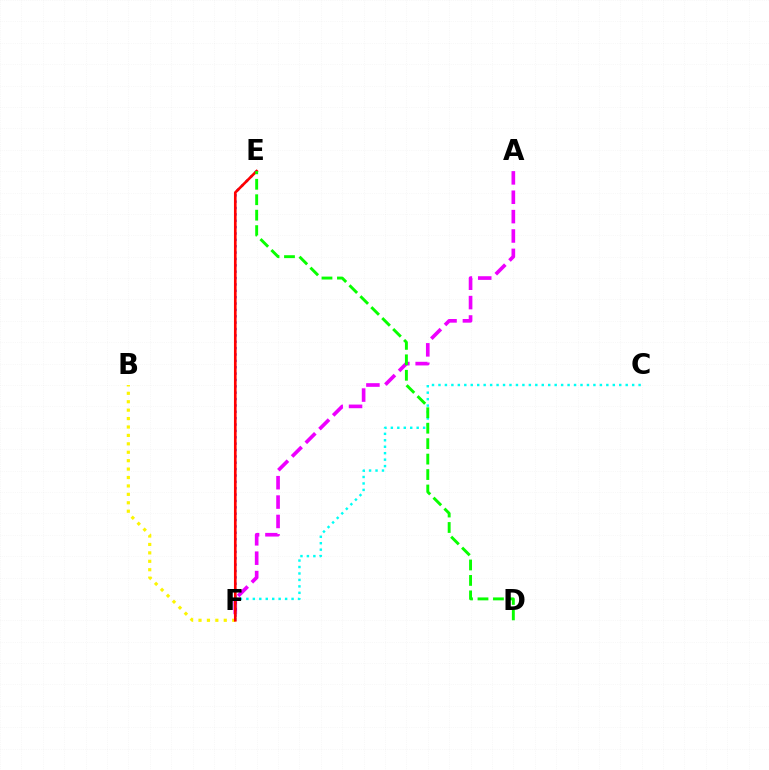{('A', 'F'): [{'color': '#ee00ff', 'line_style': 'dashed', 'thickness': 2.63}], ('C', 'F'): [{'color': '#00fff6', 'line_style': 'dotted', 'thickness': 1.75}], ('E', 'F'): [{'color': '#0010ff', 'line_style': 'dotted', 'thickness': 1.73}, {'color': '#ff0000', 'line_style': 'solid', 'thickness': 1.9}], ('B', 'F'): [{'color': '#fcf500', 'line_style': 'dotted', 'thickness': 2.29}], ('D', 'E'): [{'color': '#08ff00', 'line_style': 'dashed', 'thickness': 2.1}]}